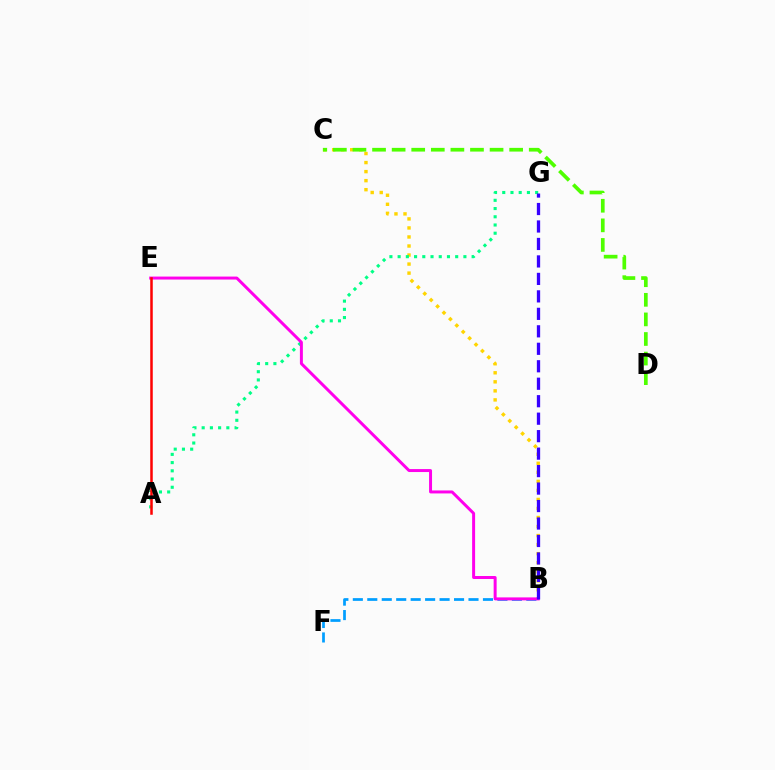{('B', 'C'): [{'color': '#ffd500', 'line_style': 'dotted', 'thickness': 2.45}], ('A', 'G'): [{'color': '#00ff86', 'line_style': 'dotted', 'thickness': 2.23}], ('B', 'F'): [{'color': '#009eff', 'line_style': 'dashed', 'thickness': 1.96}], ('C', 'D'): [{'color': '#4fff00', 'line_style': 'dashed', 'thickness': 2.66}], ('B', 'E'): [{'color': '#ff00ed', 'line_style': 'solid', 'thickness': 2.14}], ('A', 'E'): [{'color': '#ff0000', 'line_style': 'solid', 'thickness': 1.81}], ('B', 'G'): [{'color': '#3700ff', 'line_style': 'dashed', 'thickness': 2.37}]}